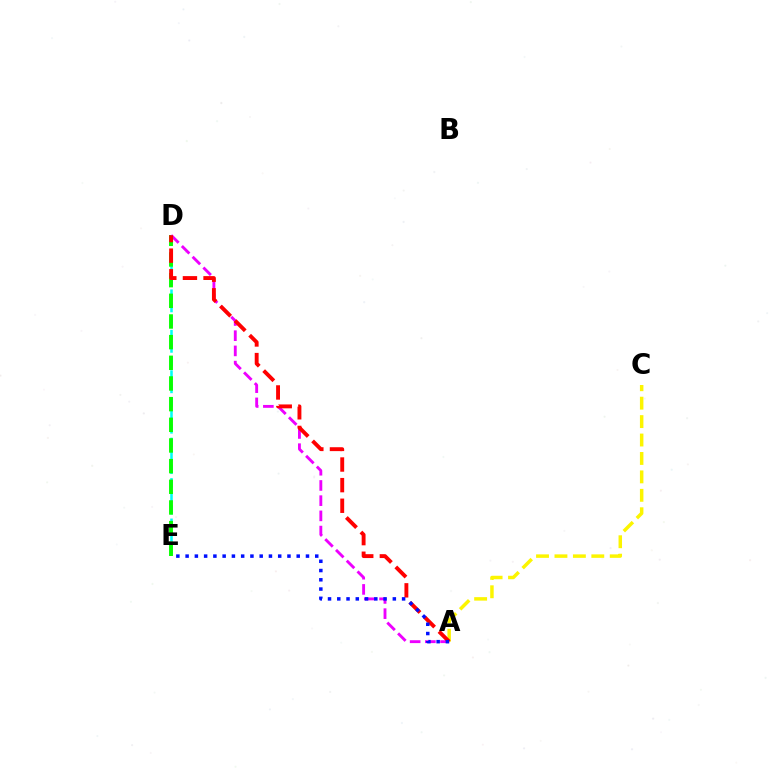{('D', 'E'): [{'color': '#00fff6', 'line_style': 'dashed', 'thickness': 1.83}, {'color': '#08ff00', 'line_style': 'dashed', 'thickness': 2.81}], ('A', 'D'): [{'color': '#ee00ff', 'line_style': 'dashed', 'thickness': 2.07}, {'color': '#ff0000', 'line_style': 'dashed', 'thickness': 2.8}], ('A', 'C'): [{'color': '#fcf500', 'line_style': 'dashed', 'thickness': 2.5}], ('A', 'E'): [{'color': '#0010ff', 'line_style': 'dotted', 'thickness': 2.52}]}